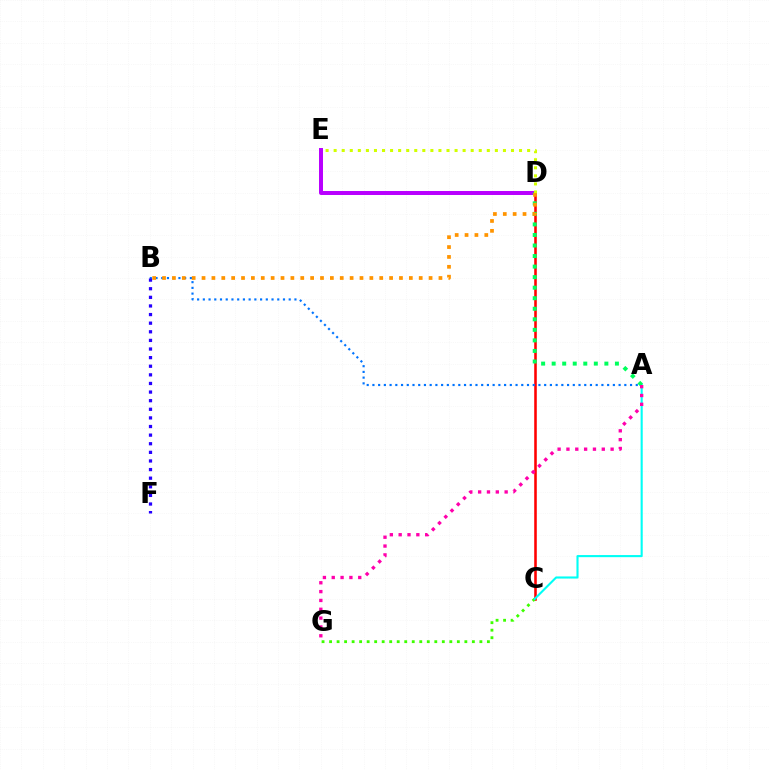{('C', 'D'): [{'color': '#ff0000', 'line_style': 'solid', 'thickness': 1.85}], ('A', 'B'): [{'color': '#0074ff', 'line_style': 'dotted', 'thickness': 1.56}], ('C', 'G'): [{'color': '#3dff00', 'line_style': 'dotted', 'thickness': 2.04}], ('D', 'E'): [{'color': '#b900ff', 'line_style': 'solid', 'thickness': 2.87}, {'color': '#d1ff00', 'line_style': 'dotted', 'thickness': 2.19}], ('A', 'C'): [{'color': '#00fff6', 'line_style': 'solid', 'thickness': 1.52}], ('A', 'D'): [{'color': '#00ff5c', 'line_style': 'dotted', 'thickness': 2.86}], ('B', 'D'): [{'color': '#ff9400', 'line_style': 'dotted', 'thickness': 2.68}], ('A', 'G'): [{'color': '#ff00ac', 'line_style': 'dotted', 'thickness': 2.4}], ('B', 'F'): [{'color': '#2500ff', 'line_style': 'dotted', 'thickness': 2.34}]}